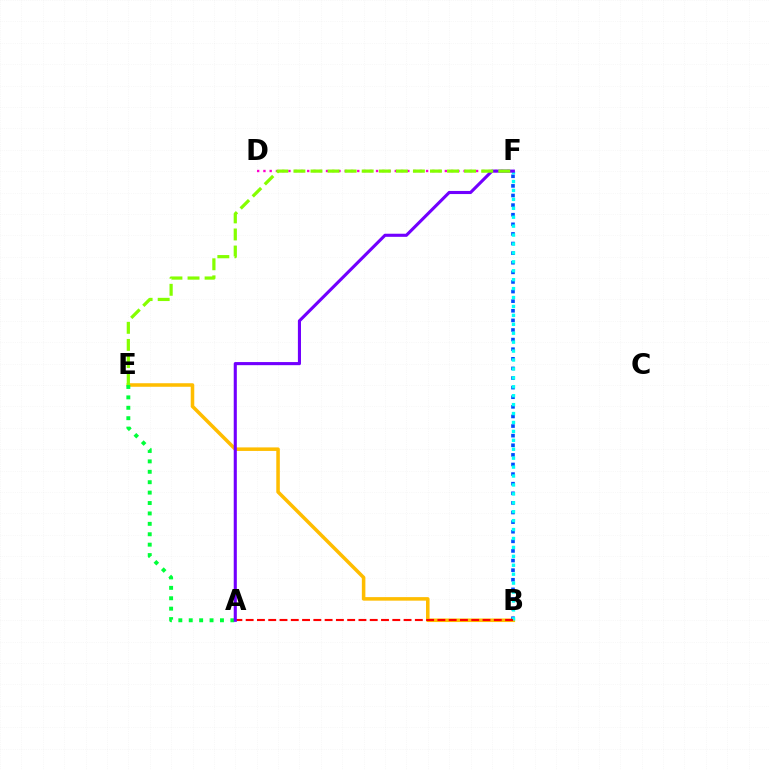{('B', 'E'): [{'color': '#ffbd00', 'line_style': 'solid', 'thickness': 2.55}], ('B', 'F'): [{'color': '#004bff', 'line_style': 'dotted', 'thickness': 2.61}, {'color': '#00fff6', 'line_style': 'dotted', 'thickness': 2.42}], ('D', 'F'): [{'color': '#ff00cf', 'line_style': 'dotted', 'thickness': 1.7}], ('A', 'B'): [{'color': '#ff0000', 'line_style': 'dashed', 'thickness': 1.53}], ('A', 'E'): [{'color': '#00ff39', 'line_style': 'dotted', 'thickness': 2.83}], ('A', 'F'): [{'color': '#7200ff', 'line_style': 'solid', 'thickness': 2.23}], ('E', 'F'): [{'color': '#84ff00', 'line_style': 'dashed', 'thickness': 2.32}]}